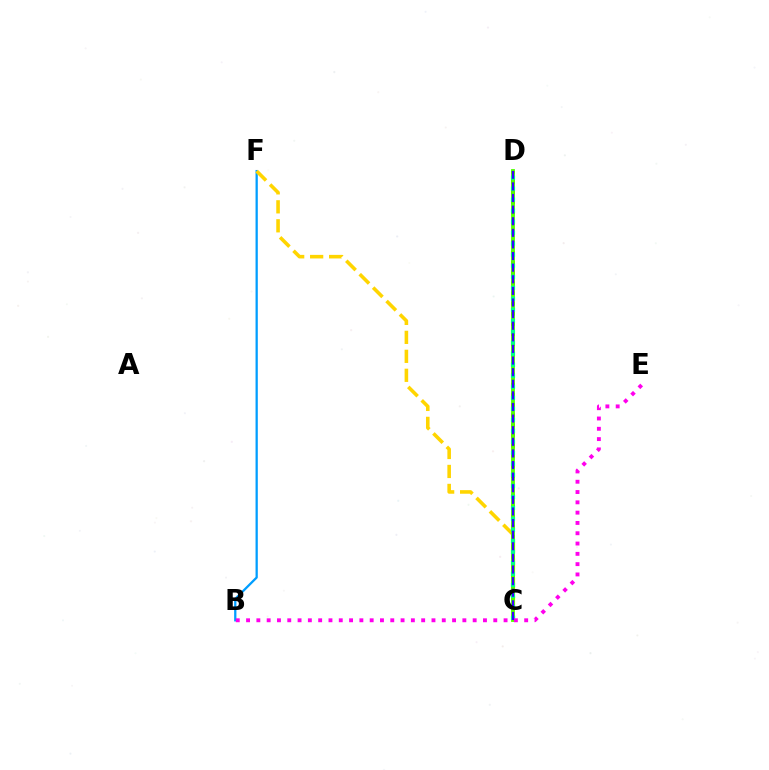{('C', 'D'): [{'color': '#ff0000', 'line_style': 'dotted', 'thickness': 2.76}, {'color': '#4fff00', 'line_style': 'solid', 'thickness': 2.75}, {'color': '#00ff86', 'line_style': 'dotted', 'thickness': 2.99}, {'color': '#3700ff', 'line_style': 'dashed', 'thickness': 1.58}], ('B', 'F'): [{'color': '#009eff', 'line_style': 'solid', 'thickness': 1.64}], ('C', 'F'): [{'color': '#ffd500', 'line_style': 'dashed', 'thickness': 2.58}], ('B', 'E'): [{'color': '#ff00ed', 'line_style': 'dotted', 'thickness': 2.8}]}